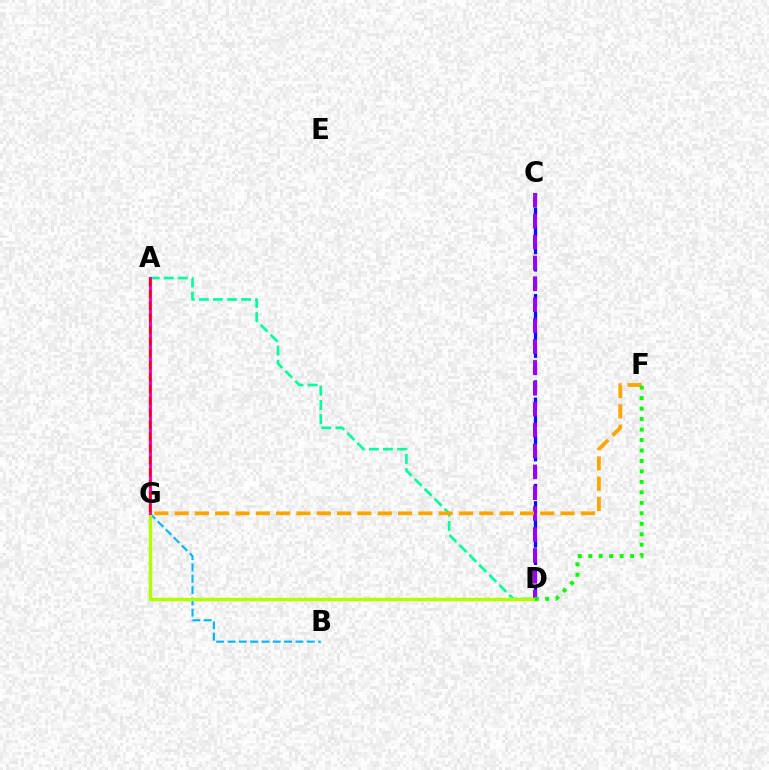{('A', 'D'): [{'color': '#00ff9d', 'line_style': 'dashed', 'thickness': 1.92}], ('B', 'G'): [{'color': '#00b5ff', 'line_style': 'dashed', 'thickness': 1.54}], ('C', 'D'): [{'color': '#0010ff', 'line_style': 'dashed', 'thickness': 2.35}, {'color': '#9b00ff', 'line_style': 'dashed', 'thickness': 2.84}], ('D', 'G'): [{'color': '#b3ff00', 'line_style': 'solid', 'thickness': 2.48}], ('F', 'G'): [{'color': '#ffa500', 'line_style': 'dashed', 'thickness': 2.76}], ('A', 'G'): [{'color': '#ff00bd', 'line_style': 'solid', 'thickness': 2.19}, {'color': '#ff0000', 'line_style': 'dashed', 'thickness': 1.61}], ('D', 'F'): [{'color': '#08ff00', 'line_style': 'dotted', 'thickness': 2.85}]}